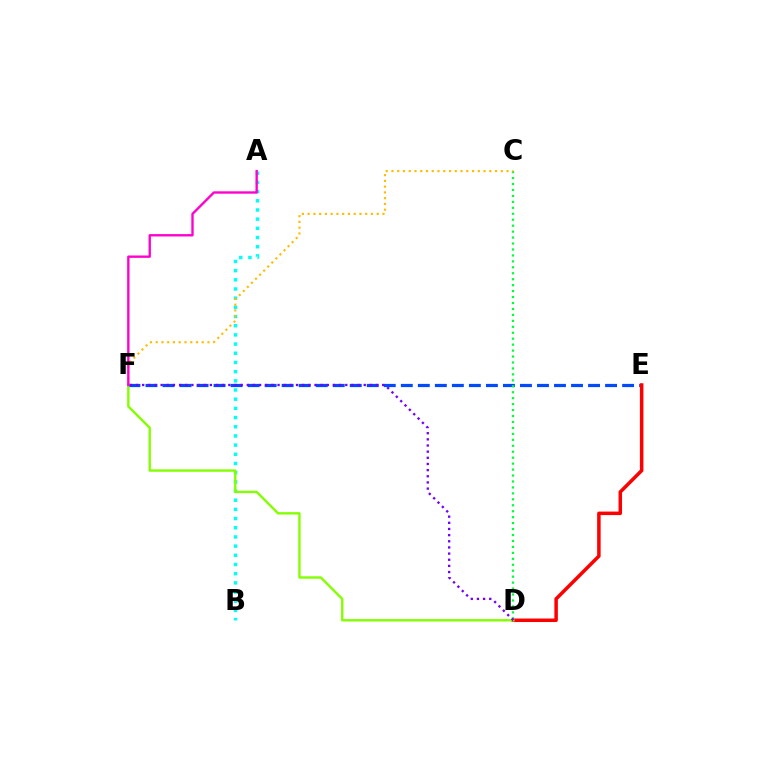{('E', 'F'): [{'color': '#004bff', 'line_style': 'dashed', 'thickness': 2.31}], ('C', 'D'): [{'color': '#00ff39', 'line_style': 'dotted', 'thickness': 1.62}], ('A', 'B'): [{'color': '#00fff6', 'line_style': 'dotted', 'thickness': 2.5}], ('C', 'F'): [{'color': '#ffbd00', 'line_style': 'dotted', 'thickness': 1.56}], ('D', 'E'): [{'color': '#ff0000', 'line_style': 'solid', 'thickness': 2.52}], ('D', 'F'): [{'color': '#84ff00', 'line_style': 'solid', 'thickness': 1.72}, {'color': '#7200ff', 'line_style': 'dotted', 'thickness': 1.67}], ('A', 'F'): [{'color': '#ff00cf', 'line_style': 'solid', 'thickness': 1.7}]}